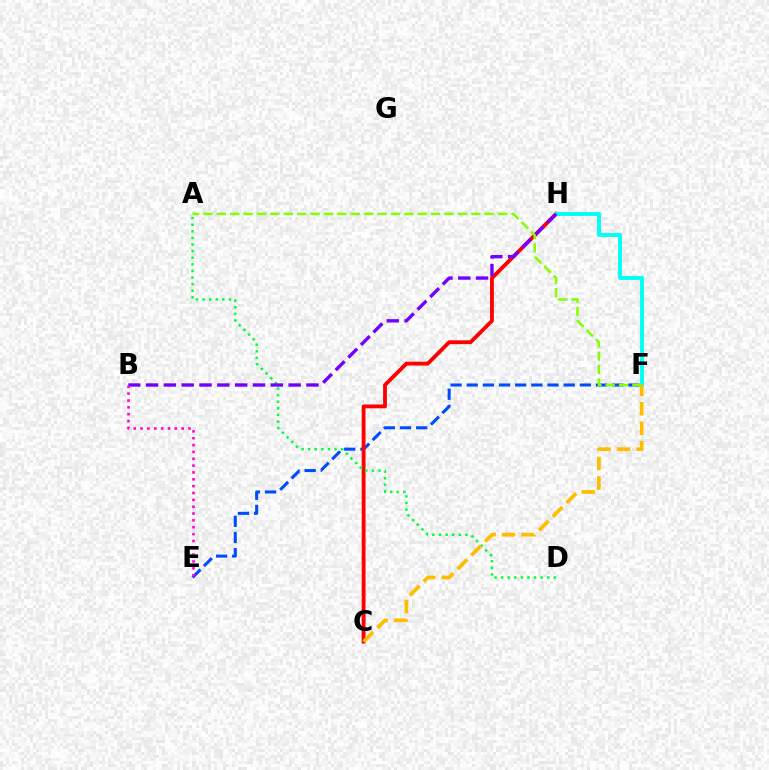{('E', 'F'): [{'color': '#004bff', 'line_style': 'dashed', 'thickness': 2.2}], ('C', 'H'): [{'color': '#ff0000', 'line_style': 'solid', 'thickness': 2.76}], ('A', 'D'): [{'color': '#00ff39', 'line_style': 'dotted', 'thickness': 1.79}], ('F', 'H'): [{'color': '#00fff6', 'line_style': 'solid', 'thickness': 2.8}], ('B', 'H'): [{'color': '#7200ff', 'line_style': 'dashed', 'thickness': 2.42}], ('B', 'E'): [{'color': '#ff00cf', 'line_style': 'dotted', 'thickness': 1.86}], ('A', 'F'): [{'color': '#84ff00', 'line_style': 'dashed', 'thickness': 1.82}], ('C', 'F'): [{'color': '#ffbd00', 'line_style': 'dashed', 'thickness': 2.65}]}